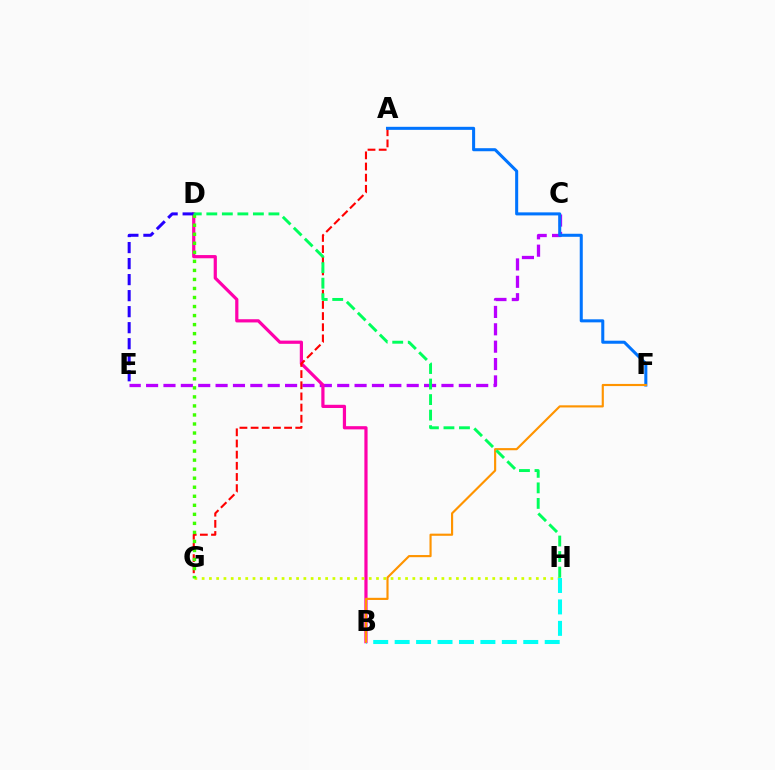{('C', 'E'): [{'color': '#b900ff', 'line_style': 'dashed', 'thickness': 2.36}], ('B', 'D'): [{'color': '#ff00ac', 'line_style': 'solid', 'thickness': 2.31}], ('A', 'G'): [{'color': '#ff0000', 'line_style': 'dashed', 'thickness': 1.52}], ('G', 'H'): [{'color': '#d1ff00', 'line_style': 'dotted', 'thickness': 1.97}], ('A', 'F'): [{'color': '#0074ff', 'line_style': 'solid', 'thickness': 2.19}], ('D', 'E'): [{'color': '#2500ff', 'line_style': 'dashed', 'thickness': 2.18}], ('D', 'G'): [{'color': '#3dff00', 'line_style': 'dotted', 'thickness': 2.45}], ('B', 'H'): [{'color': '#00fff6', 'line_style': 'dashed', 'thickness': 2.91}], ('B', 'F'): [{'color': '#ff9400', 'line_style': 'solid', 'thickness': 1.55}], ('D', 'H'): [{'color': '#00ff5c', 'line_style': 'dashed', 'thickness': 2.11}]}